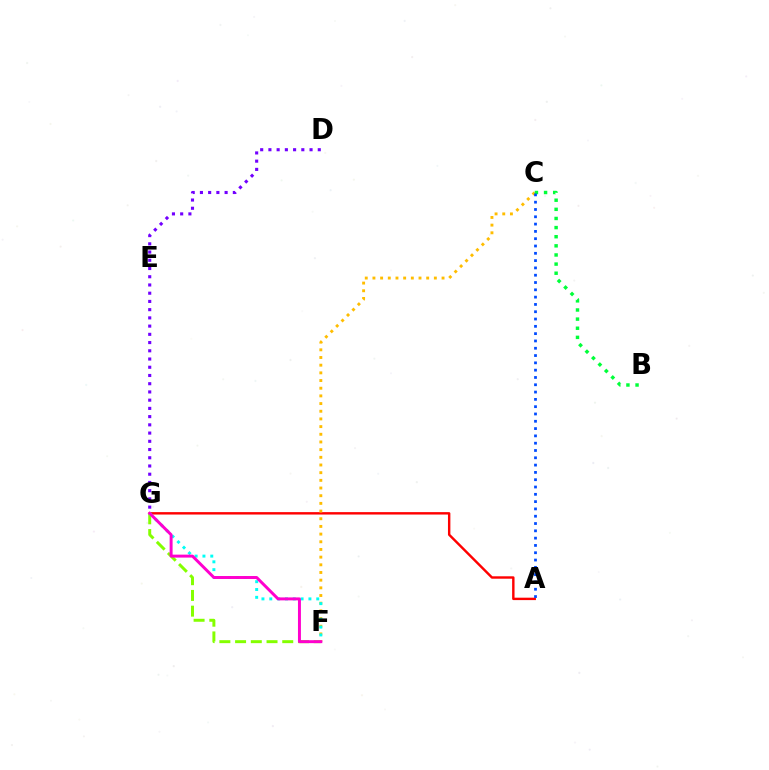{('A', 'G'): [{'color': '#ff0000', 'line_style': 'solid', 'thickness': 1.74}], ('C', 'F'): [{'color': '#ffbd00', 'line_style': 'dotted', 'thickness': 2.09}], ('F', 'G'): [{'color': '#84ff00', 'line_style': 'dashed', 'thickness': 2.14}, {'color': '#00fff6', 'line_style': 'dotted', 'thickness': 2.13}, {'color': '#ff00cf', 'line_style': 'solid', 'thickness': 2.13}], ('B', 'C'): [{'color': '#00ff39', 'line_style': 'dotted', 'thickness': 2.48}], ('A', 'C'): [{'color': '#004bff', 'line_style': 'dotted', 'thickness': 1.98}], ('D', 'G'): [{'color': '#7200ff', 'line_style': 'dotted', 'thickness': 2.24}]}